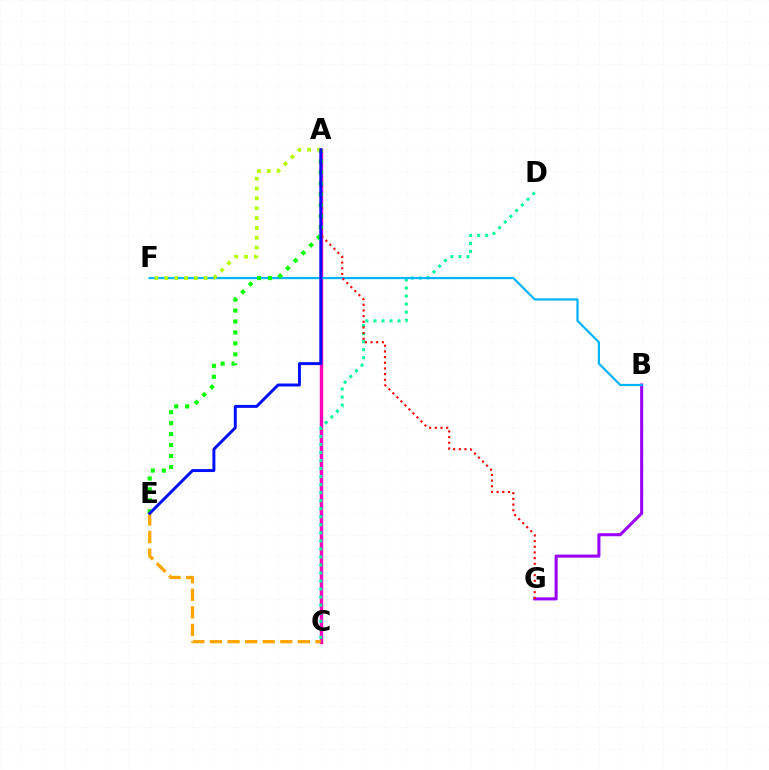{('B', 'G'): [{'color': '#9b00ff', 'line_style': 'solid', 'thickness': 2.2}], ('A', 'C'): [{'color': '#ff00bd', 'line_style': 'solid', 'thickness': 2.45}], ('C', 'D'): [{'color': '#00ff9d', 'line_style': 'dotted', 'thickness': 2.18}], ('B', 'F'): [{'color': '#00b5ff', 'line_style': 'solid', 'thickness': 1.6}], ('A', 'E'): [{'color': '#08ff00', 'line_style': 'dotted', 'thickness': 2.97}, {'color': '#0010ff', 'line_style': 'solid', 'thickness': 2.13}], ('A', 'F'): [{'color': '#b3ff00', 'line_style': 'dotted', 'thickness': 2.67}], ('A', 'G'): [{'color': '#ff0000', 'line_style': 'dotted', 'thickness': 1.54}], ('C', 'E'): [{'color': '#ffa500', 'line_style': 'dashed', 'thickness': 2.39}]}